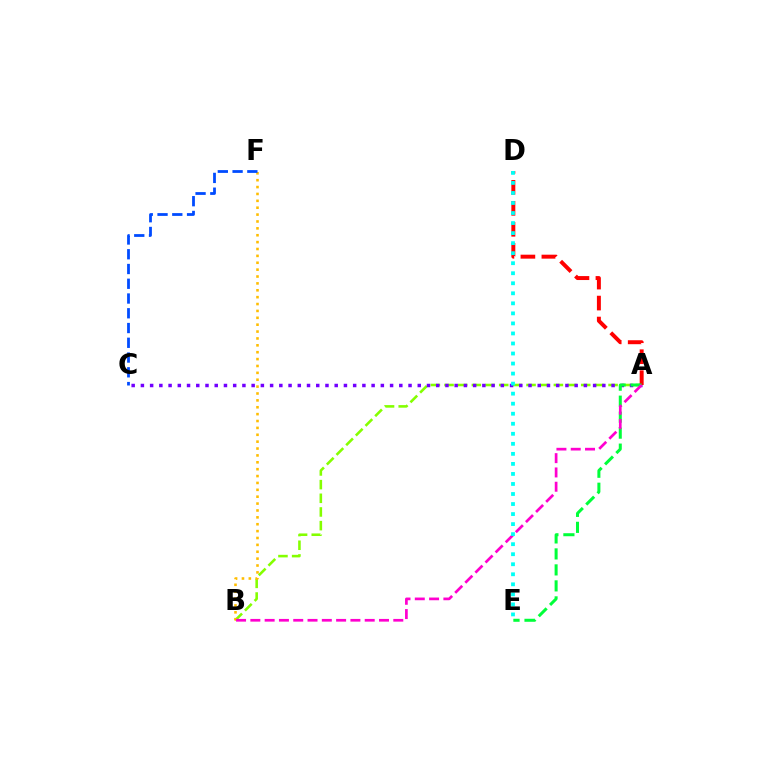{('A', 'B'): [{'color': '#84ff00', 'line_style': 'dashed', 'thickness': 1.86}, {'color': '#ff00cf', 'line_style': 'dashed', 'thickness': 1.94}], ('A', 'C'): [{'color': '#7200ff', 'line_style': 'dotted', 'thickness': 2.51}], ('A', 'D'): [{'color': '#ff0000', 'line_style': 'dashed', 'thickness': 2.85}], ('B', 'F'): [{'color': '#ffbd00', 'line_style': 'dotted', 'thickness': 1.87}], ('A', 'E'): [{'color': '#00ff39', 'line_style': 'dashed', 'thickness': 2.17}], ('C', 'F'): [{'color': '#004bff', 'line_style': 'dashed', 'thickness': 2.0}], ('D', 'E'): [{'color': '#00fff6', 'line_style': 'dotted', 'thickness': 2.73}]}